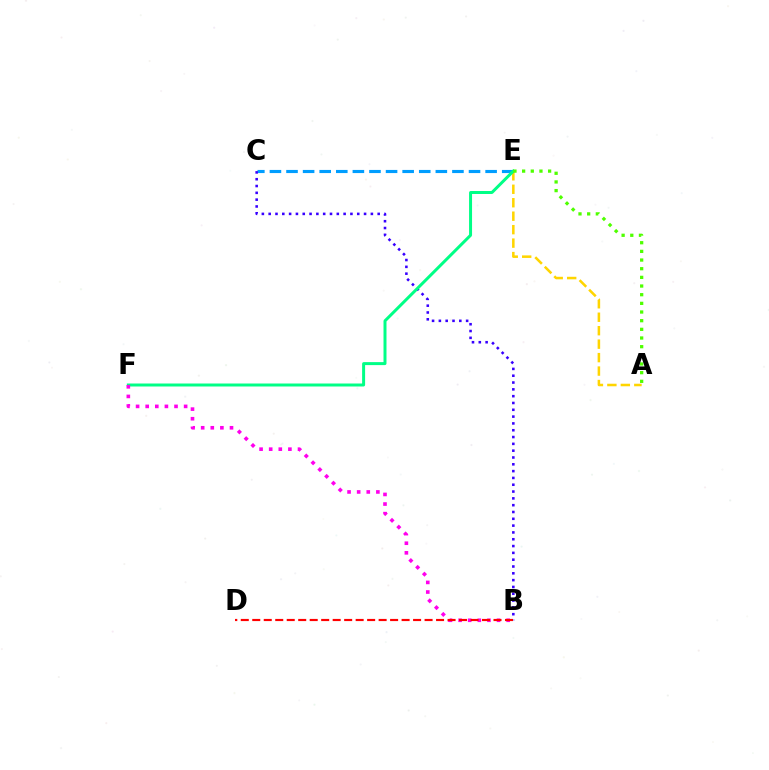{('C', 'E'): [{'color': '#009eff', 'line_style': 'dashed', 'thickness': 2.25}], ('A', 'E'): [{'color': '#ffd500', 'line_style': 'dashed', 'thickness': 1.83}, {'color': '#4fff00', 'line_style': 'dotted', 'thickness': 2.35}], ('B', 'C'): [{'color': '#3700ff', 'line_style': 'dotted', 'thickness': 1.85}], ('E', 'F'): [{'color': '#00ff86', 'line_style': 'solid', 'thickness': 2.15}], ('B', 'F'): [{'color': '#ff00ed', 'line_style': 'dotted', 'thickness': 2.61}], ('B', 'D'): [{'color': '#ff0000', 'line_style': 'dashed', 'thickness': 1.56}]}